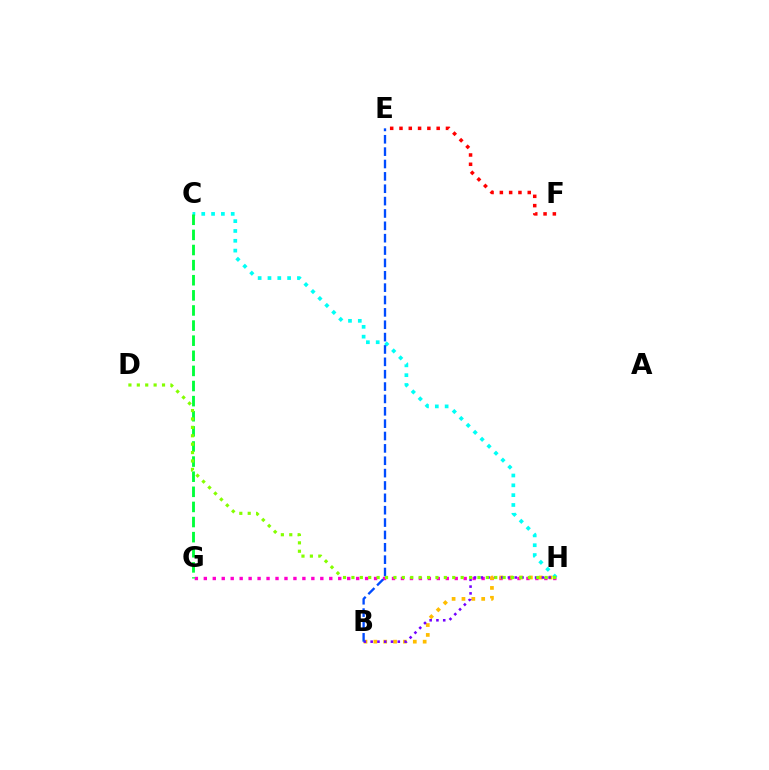{('G', 'H'): [{'color': '#ff00cf', 'line_style': 'dotted', 'thickness': 2.43}], ('C', 'H'): [{'color': '#00fff6', 'line_style': 'dotted', 'thickness': 2.67}], ('B', 'H'): [{'color': '#ffbd00', 'line_style': 'dotted', 'thickness': 2.68}, {'color': '#7200ff', 'line_style': 'dotted', 'thickness': 1.84}], ('C', 'G'): [{'color': '#00ff39', 'line_style': 'dashed', 'thickness': 2.05}], ('E', 'F'): [{'color': '#ff0000', 'line_style': 'dotted', 'thickness': 2.53}], ('B', 'E'): [{'color': '#004bff', 'line_style': 'dashed', 'thickness': 1.68}], ('D', 'H'): [{'color': '#84ff00', 'line_style': 'dotted', 'thickness': 2.28}]}